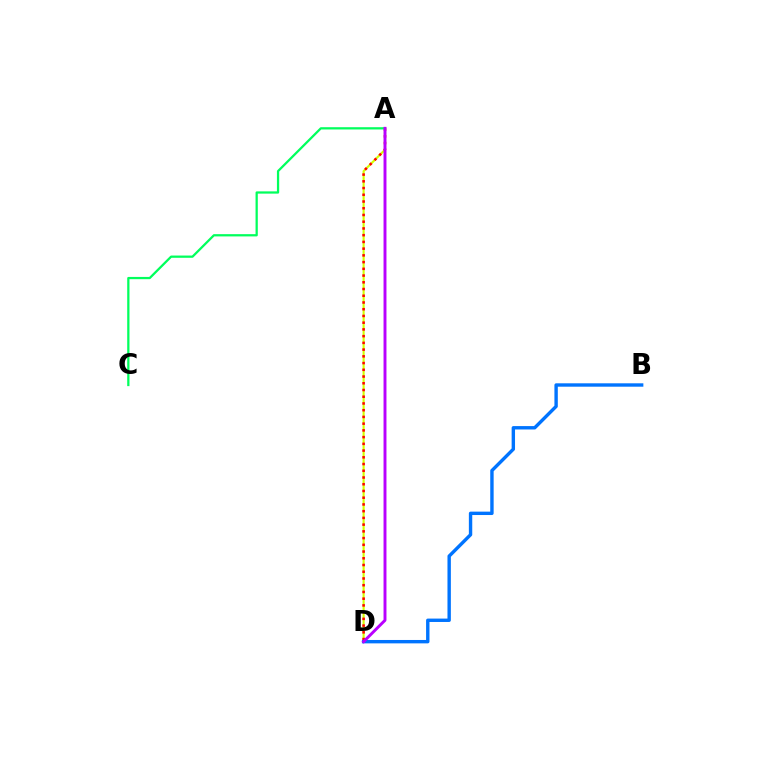{('A', 'D'): [{'color': '#d1ff00', 'line_style': 'solid', 'thickness': 1.52}, {'color': '#ff0000', 'line_style': 'dotted', 'thickness': 1.83}, {'color': '#b900ff', 'line_style': 'solid', 'thickness': 2.11}], ('B', 'D'): [{'color': '#0074ff', 'line_style': 'solid', 'thickness': 2.44}], ('A', 'C'): [{'color': '#00ff5c', 'line_style': 'solid', 'thickness': 1.62}]}